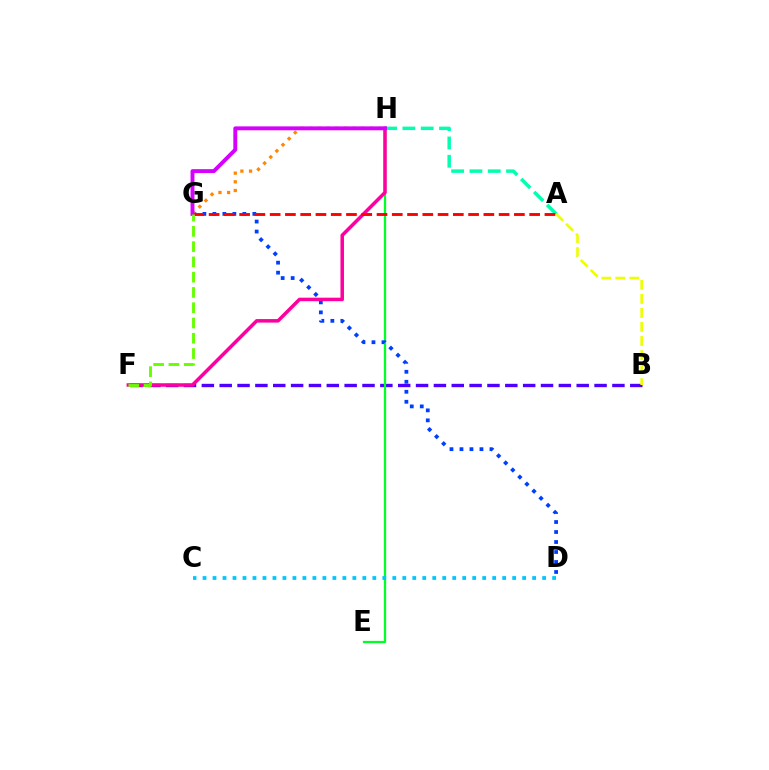{('B', 'F'): [{'color': '#4f00ff', 'line_style': 'dashed', 'thickness': 2.42}], ('E', 'H'): [{'color': '#00ff27', 'line_style': 'solid', 'thickness': 1.64}], ('D', 'G'): [{'color': '#003fff', 'line_style': 'dotted', 'thickness': 2.72}], ('F', 'H'): [{'color': '#ff00a0', 'line_style': 'solid', 'thickness': 2.53}], ('G', 'H'): [{'color': '#ff8800', 'line_style': 'dotted', 'thickness': 2.35}, {'color': '#d600ff', 'line_style': 'solid', 'thickness': 2.81}], ('A', 'H'): [{'color': '#00ffaf', 'line_style': 'dashed', 'thickness': 2.49}], ('A', 'B'): [{'color': '#eeff00', 'line_style': 'dashed', 'thickness': 1.91}], ('A', 'G'): [{'color': '#ff0000', 'line_style': 'dashed', 'thickness': 2.07}], ('C', 'D'): [{'color': '#00c7ff', 'line_style': 'dotted', 'thickness': 2.71}], ('F', 'G'): [{'color': '#66ff00', 'line_style': 'dashed', 'thickness': 2.07}]}